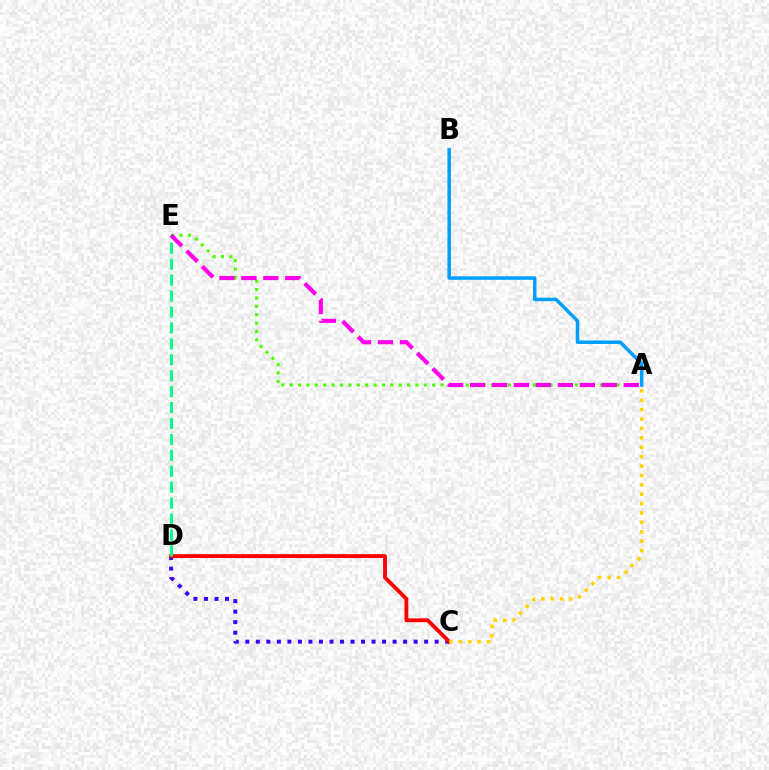{('C', 'D'): [{'color': '#3700ff', 'line_style': 'dotted', 'thickness': 2.86}, {'color': '#ff0000', 'line_style': 'solid', 'thickness': 2.77}], ('A', 'E'): [{'color': '#4fff00', 'line_style': 'dotted', 'thickness': 2.28}, {'color': '#ff00ed', 'line_style': 'dashed', 'thickness': 2.98}], ('A', 'B'): [{'color': '#009eff', 'line_style': 'solid', 'thickness': 2.5}], ('A', 'C'): [{'color': '#ffd500', 'line_style': 'dotted', 'thickness': 2.55}], ('D', 'E'): [{'color': '#00ff86', 'line_style': 'dashed', 'thickness': 2.16}]}